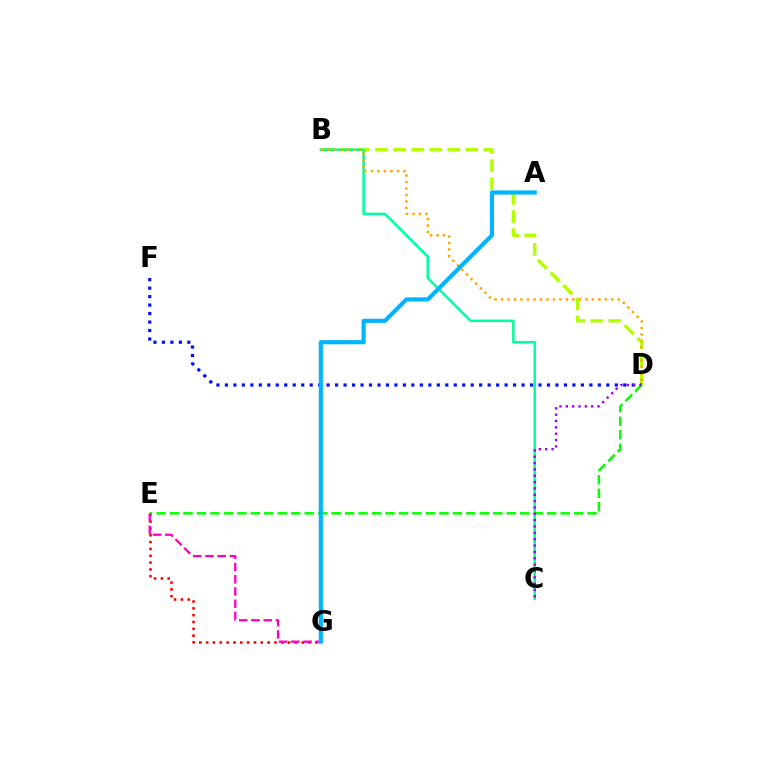{('B', 'D'): [{'color': '#b3ff00', 'line_style': 'dashed', 'thickness': 2.45}, {'color': '#ffa500', 'line_style': 'dotted', 'thickness': 1.76}], ('D', 'F'): [{'color': '#0010ff', 'line_style': 'dotted', 'thickness': 2.3}], ('B', 'C'): [{'color': '#00ff9d', 'line_style': 'solid', 'thickness': 1.82}], ('E', 'G'): [{'color': '#ff0000', 'line_style': 'dotted', 'thickness': 1.86}, {'color': '#ff00bd', 'line_style': 'dashed', 'thickness': 1.66}], ('D', 'E'): [{'color': '#08ff00', 'line_style': 'dashed', 'thickness': 1.83}], ('C', 'D'): [{'color': '#9b00ff', 'line_style': 'dotted', 'thickness': 1.72}], ('A', 'G'): [{'color': '#00b5ff', 'line_style': 'solid', 'thickness': 2.98}]}